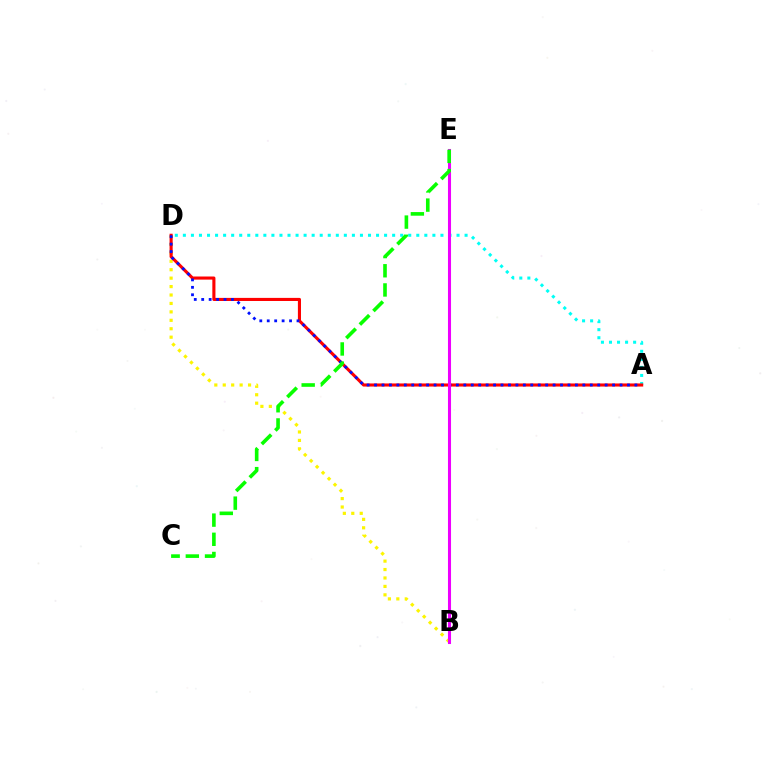{('B', 'D'): [{'color': '#fcf500', 'line_style': 'dotted', 'thickness': 2.29}], ('A', 'D'): [{'color': '#00fff6', 'line_style': 'dotted', 'thickness': 2.19}, {'color': '#ff0000', 'line_style': 'solid', 'thickness': 2.24}, {'color': '#0010ff', 'line_style': 'dotted', 'thickness': 2.02}], ('B', 'E'): [{'color': '#ee00ff', 'line_style': 'solid', 'thickness': 2.21}], ('C', 'E'): [{'color': '#08ff00', 'line_style': 'dashed', 'thickness': 2.61}]}